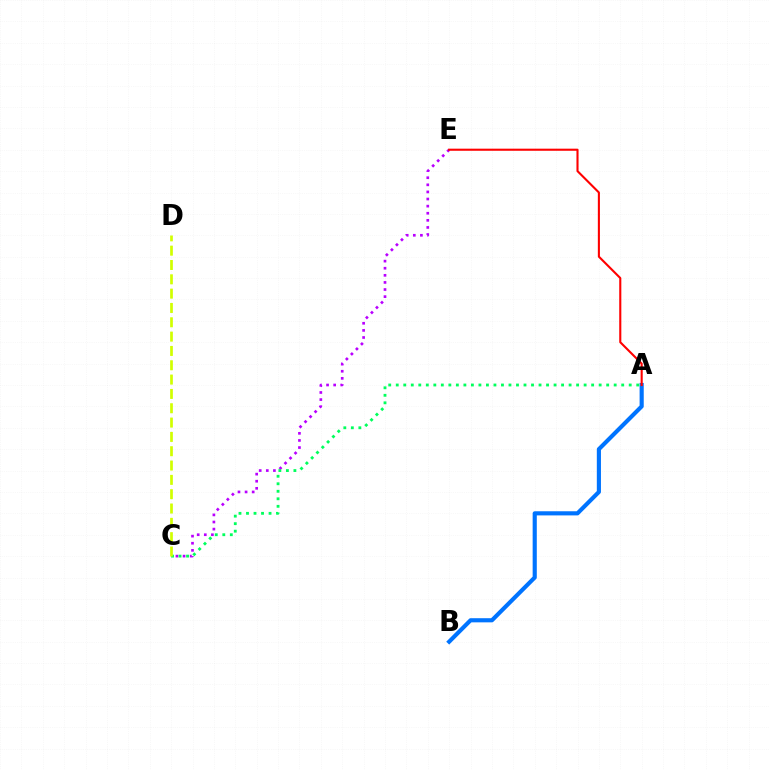{('C', 'E'): [{'color': '#b900ff', 'line_style': 'dotted', 'thickness': 1.93}], ('A', 'B'): [{'color': '#0074ff', 'line_style': 'solid', 'thickness': 2.98}], ('A', 'C'): [{'color': '#00ff5c', 'line_style': 'dotted', 'thickness': 2.04}], ('C', 'D'): [{'color': '#d1ff00', 'line_style': 'dashed', 'thickness': 1.95}], ('A', 'E'): [{'color': '#ff0000', 'line_style': 'solid', 'thickness': 1.51}]}